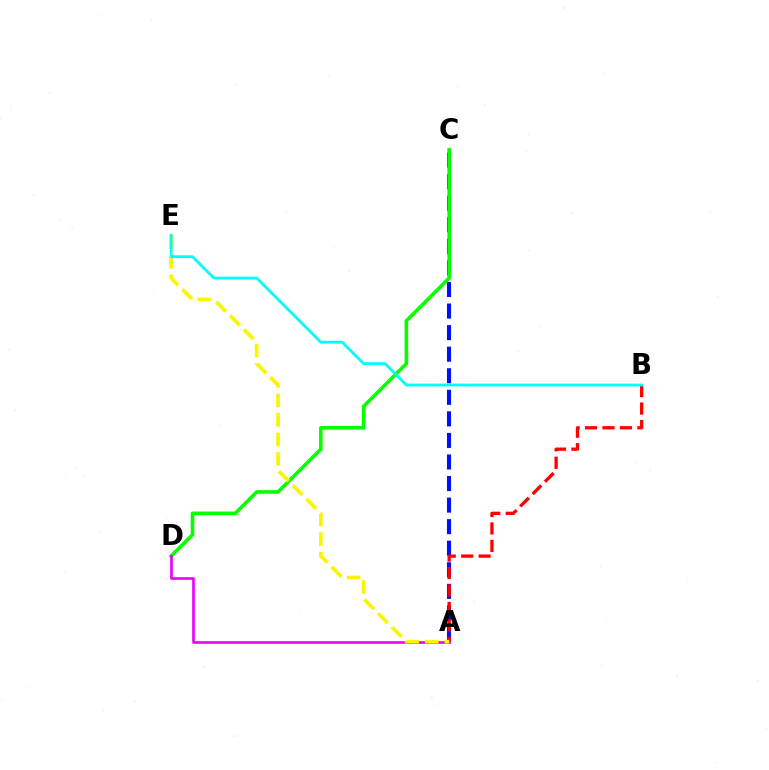{('A', 'C'): [{'color': '#0010ff', 'line_style': 'dashed', 'thickness': 2.93}], ('C', 'D'): [{'color': '#08ff00', 'line_style': 'solid', 'thickness': 2.59}], ('A', 'B'): [{'color': '#ff0000', 'line_style': 'dashed', 'thickness': 2.37}], ('A', 'D'): [{'color': '#ee00ff', 'line_style': 'solid', 'thickness': 1.91}], ('A', 'E'): [{'color': '#fcf500', 'line_style': 'dashed', 'thickness': 2.66}], ('B', 'E'): [{'color': '#00fff6', 'line_style': 'solid', 'thickness': 2.01}]}